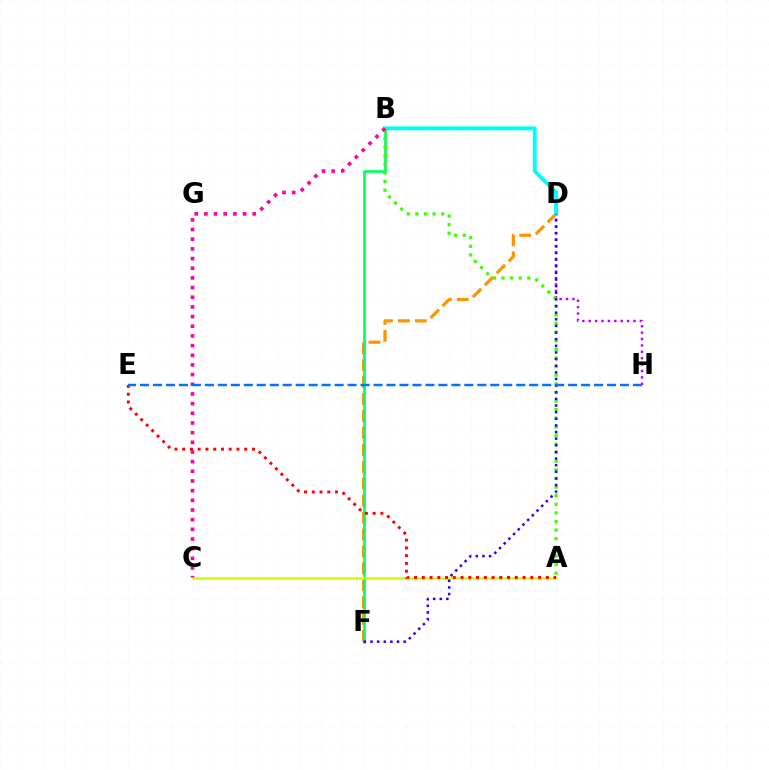{('D', 'H'): [{'color': '#b900ff', 'line_style': 'dotted', 'thickness': 1.74}], ('D', 'F'): [{'color': '#ff9400', 'line_style': 'dashed', 'thickness': 2.3}, {'color': '#2500ff', 'line_style': 'dotted', 'thickness': 1.8}], ('B', 'F'): [{'color': '#00ff5c', 'line_style': 'solid', 'thickness': 1.91}], ('B', 'D'): [{'color': '#00fff6', 'line_style': 'solid', 'thickness': 2.81}], ('A', 'C'): [{'color': '#d1ff00', 'line_style': 'solid', 'thickness': 1.86}], ('A', 'B'): [{'color': '#3dff00', 'line_style': 'dotted', 'thickness': 2.34}], ('B', 'C'): [{'color': '#ff00ac', 'line_style': 'dotted', 'thickness': 2.63}], ('A', 'E'): [{'color': '#ff0000', 'line_style': 'dotted', 'thickness': 2.11}], ('E', 'H'): [{'color': '#0074ff', 'line_style': 'dashed', 'thickness': 1.76}]}